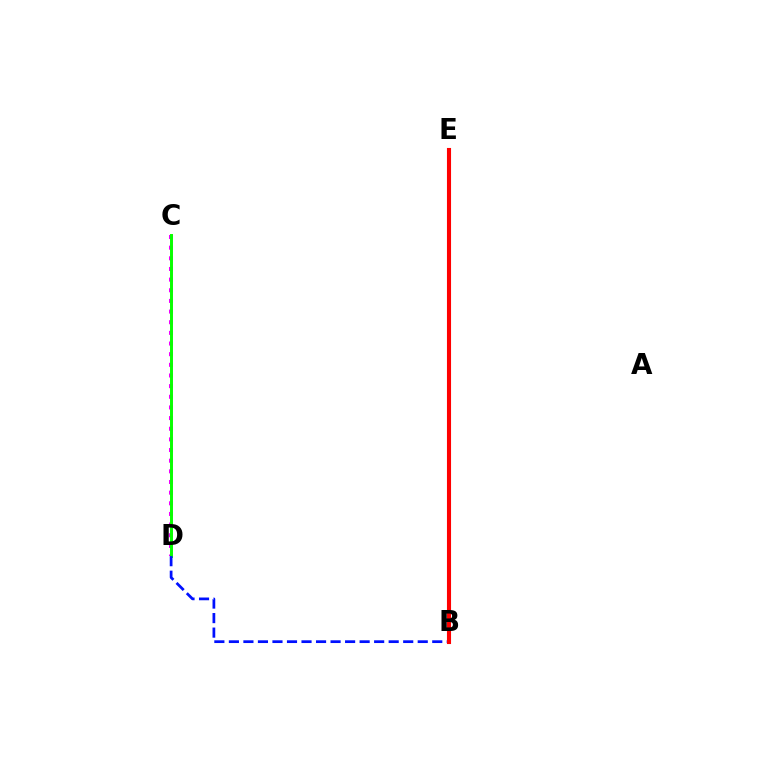{('B', 'E'): [{'color': '#fcf500', 'line_style': 'dashed', 'thickness': 2.07}, {'color': '#00fff6', 'line_style': 'dotted', 'thickness': 1.5}, {'color': '#ff0000', 'line_style': 'solid', 'thickness': 2.95}], ('C', 'D'): [{'color': '#ee00ff', 'line_style': 'dotted', 'thickness': 2.89}, {'color': '#08ff00', 'line_style': 'solid', 'thickness': 2.13}], ('B', 'D'): [{'color': '#0010ff', 'line_style': 'dashed', 'thickness': 1.97}]}